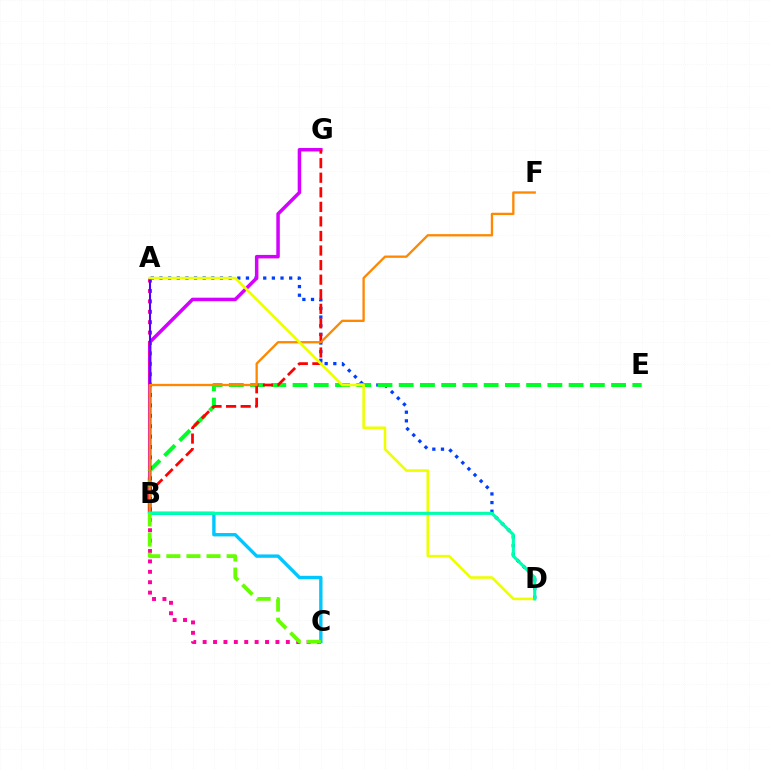{('A', 'D'): [{'color': '#003fff', 'line_style': 'dotted', 'thickness': 2.35}, {'color': '#eeff00', 'line_style': 'solid', 'thickness': 1.86}], ('B', 'G'): [{'color': '#d600ff', 'line_style': 'solid', 'thickness': 2.52}, {'color': '#ff0000', 'line_style': 'dashed', 'thickness': 1.98}], ('B', 'E'): [{'color': '#00ff27', 'line_style': 'dashed', 'thickness': 2.89}], ('A', 'C'): [{'color': '#ff00a0', 'line_style': 'dotted', 'thickness': 2.83}], ('B', 'C'): [{'color': '#00c7ff', 'line_style': 'solid', 'thickness': 2.43}, {'color': '#66ff00', 'line_style': 'dashed', 'thickness': 2.73}], ('A', 'B'): [{'color': '#4f00ff', 'line_style': 'solid', 'thickness': 1.5}], ('B', 'F'): [{'color': '#ff8800', 'line_style': 'solid', 'thickness': 1.67}], ('B', 'D'): [{'color': '#00ffaf', 'line_style': 'solid', 'thickness': 2.24}]}